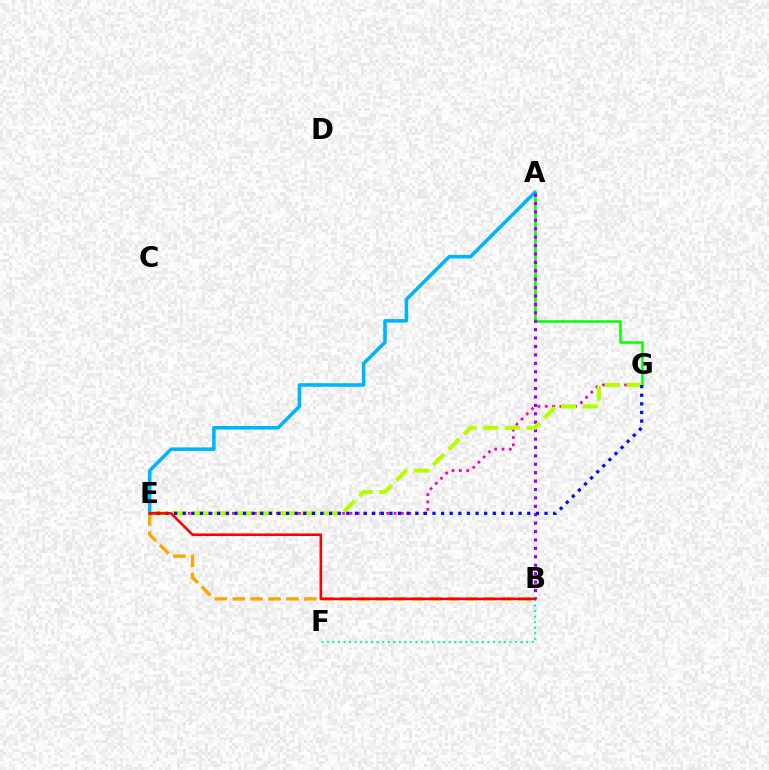{('A', 'G'): [{'color': '#08ff00', 'line_style': 'solid', 'thickness': 1.83}], ('B', 'F'): [{'color': '#00ff9d', 'line_style': 'dotted', 'thickness': 1.5}], ('A', 'E'): [{'color': '#00b5ff', 'line_style': 'solid', 'thickness': 2.57}], ('E', 'G'): [{'color': '#ff00bd', 'line_style': 'dotted', 'thickness': 2.0}, {'color': '#b3ff00', 'line_style': 'dashed', 'thickness': 2.95}, {'color': '#0010ff', 'line_style': 'dotted', 'thickness': 2.34}], ('A', 'B'): [{'color': '#9b00ff', 'line_style': 'dotted', 'thickness': 2.29}], ('B', 'E'): [{'color': '#ffa500', 'line_style': 'dashed', 'thickness': 2.43}, {'color': '#ff0000', 'line_style': 'solid', 'thickness': 1.85}]}